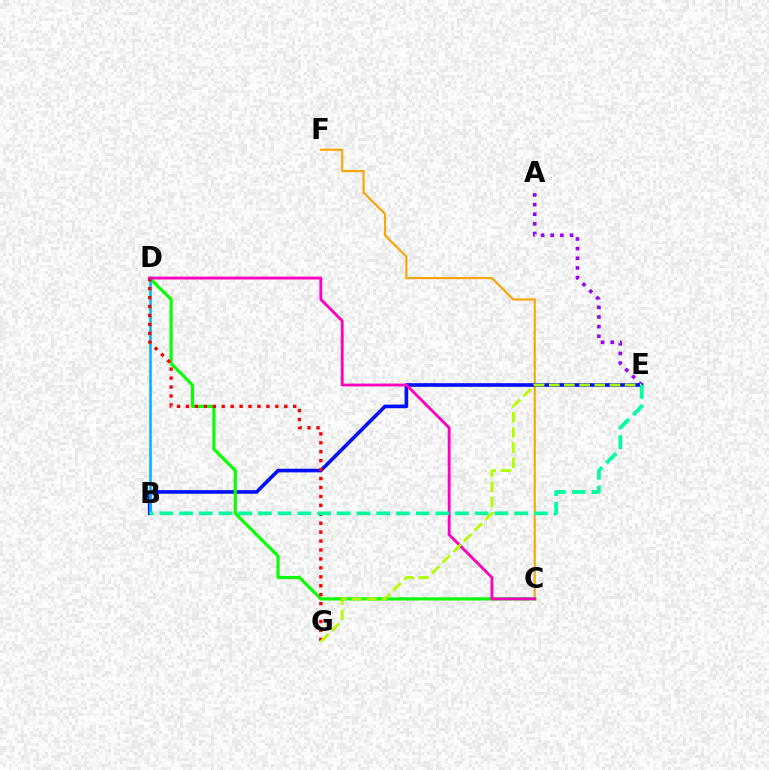{('C', 'F'): [{'color': '#ffa500', 'line_style': 'solid', 'thickness': 1.54}], ('A', 'E'): [{'color': '#9b00ff', 'line_style': 'dotted', 'thickness': 2.62}], ('B', 'E'): [{'color': '#0010ff', 'line_style': 'solid', 'thickness': 2.61}, {'color': '#00ff9d', 'line_style': 'dashed', 'thickness': 2.68}], ('C', 'D'): [{'color': '#08ff00', 'line_style': 'solid', 'thickness': 2.27}, {'color': '#ff00bd', 'line_style': 'solid', 'thickness': 2.06}], ('B', 'D'): [{'color': '#00b5ff', 'line_style': 'solid', 'thickness': 1.87}], ('D', 'G'): [{'color': '#ff0000', 'line_style': 'dotted', 'thickness': 2.43}], ('E', 'G'): [{'color': '#b3ff00', 'line_style': 'dashed', 'thickness': 2.06}]}